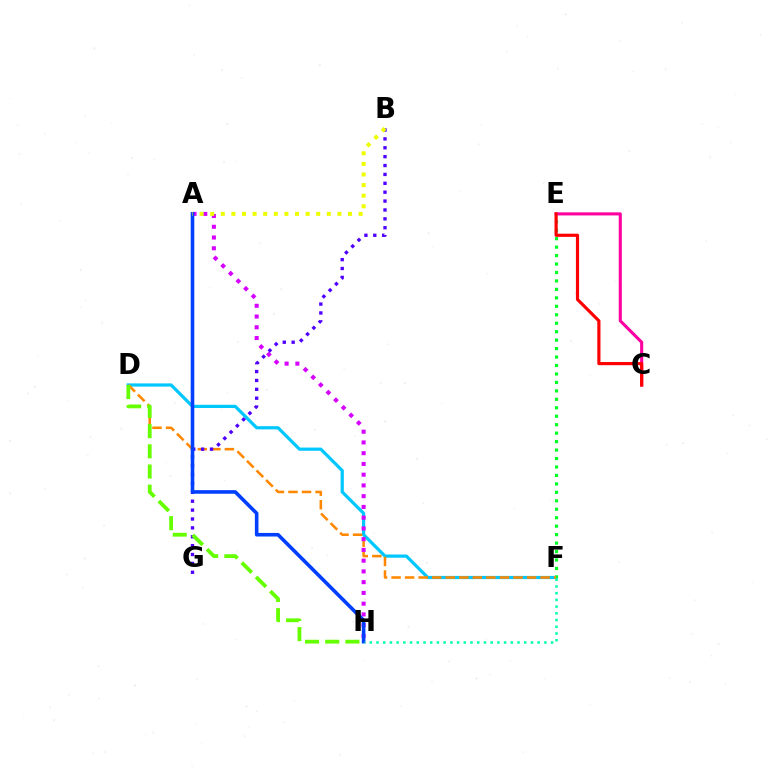{('C', 'E'): [{'color': '#ff00a0', 'line_style': 'solid', 'thickness': 2.22}, {'color': '#ff0000', 'line_style': 'solid', 'thickness': 2.28}], ('D', 'F'): [{'color': '#00c7ff', 'line_style': 'solid', 'thickness': 2.31}, {'color': '#ff8800', 'line_style': 'dashed', 'thickness': 1.84}], ('E', 'F'): [{'color': '#00ff27', 'line_style': 'dotted', 'thickness': 2.3}], ('A', 'H'): [{'color': '#d600ff', 'line_style': 'dotted', 'thickness': 2.92}, {'color': '#003fff', 'line_style': 'solid', 'thickness': 2.59}], ('B', 'G'): [{'color': '#4f00ff', 'line_style': 'dotted', 'thickness': 2.41}], ('F', 'H'): [{'color': '#00ffaf', 'line_style': 'dotted', 'thickness': 1.82}], ('D', 'H'): [{'color': '#66ff00', 'line_style': 'dashed', 'thickness': 2.74}], ('A', 'B'): [{'color': '#eeff00', 'line_style': 'dotted', 'thickness': 2.88}]}